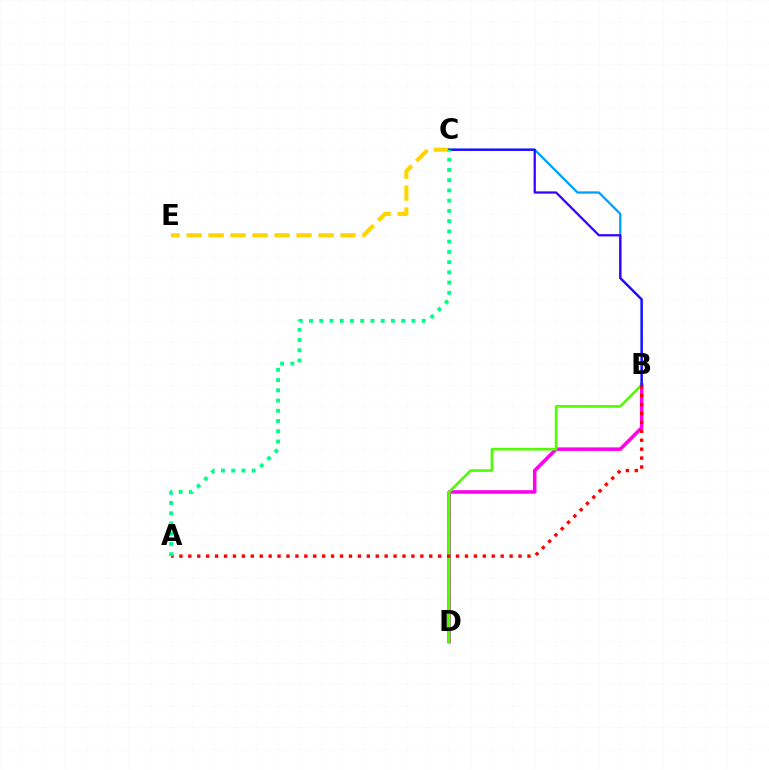{('B', 'D'): [{'color': '#ff00ed', 'line_style': 'solid', 'thickness': 2.53}, {'color': '#4fff00', 'line_style': 'solid', 'thickness': 1.91}], ('A', 'B'): [{'color': '#ff0000', 'line_style': 'dotted', 'thickness': 2.42}], ('C', 'E'): [{'color': '#ffd500', 'line_style': 'dashed', 'thickness': 2.99}], ('B', 'C'): [{'color': '#009eff', 'line_style': 'solid', 'thickness': 1.63}, {'color': '#3700ff', 'line_style': 'solid', 'thickness': 1.62}], ('A', 'C'): [{'color': '#00ff86', 'line_style': 'dotted', 'thickness': 2.78}]}